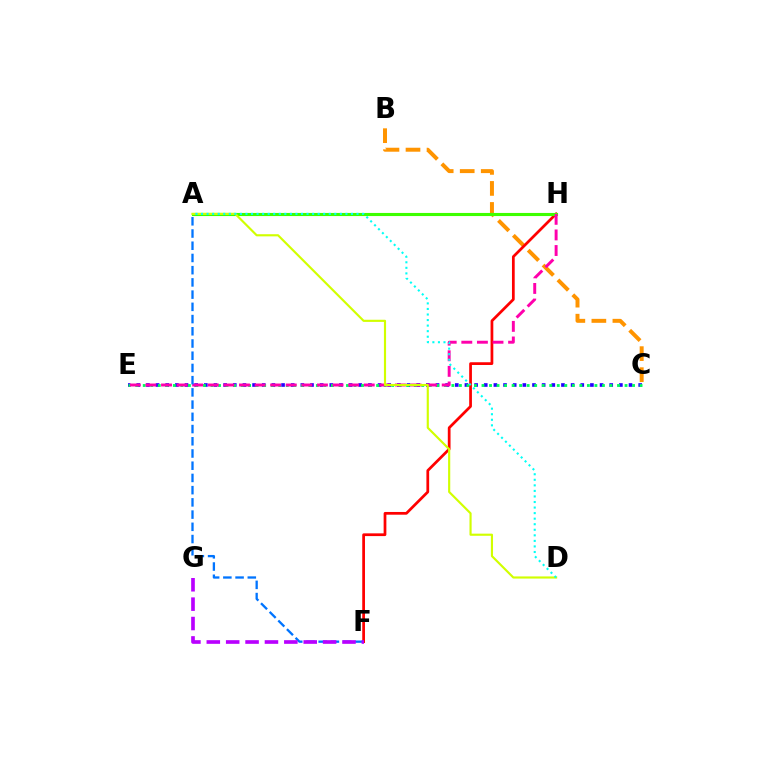{('C', 'E'): [{'color': '#2500ff', 'line_style': 'dotted', 'thickness': 2.62}, {'color': '#00ff5c', 'line_style': 'dotted', 'thickness': 2.05}], ('B', 'C'): [{'color': '#ff9400', 'line_style': 'dashed', 'thickness': 2.86}], ('F', 'H'): [{'color': '#ff0000', 'line_style': 'solid', 'thickness': 1.97}], ('A', 'H'): [{'color': '#3dff00', 'line_style': 'solid', 'thickness': 2.24}], ('E', 'H'): [{'color': '#ff00ac', 'line_style': 'dashed', 'thickness': 2.12}], ('A', 'D'): [{'color': '#d1ff00', 'line_style': 'solid', 'thickness': 1.55}, {'color': '#00fff6', 'line_style': 'dotted', 'thickness': 1.51}], ('A', 'F'): [{'color': '#0074ff', 'line_style': 'dashed', 'thickness': 1.66}], ('F', 'G'): [{'color': '#b900ff', 'line_style': 'dashed', 'thickness': 2.63}]}